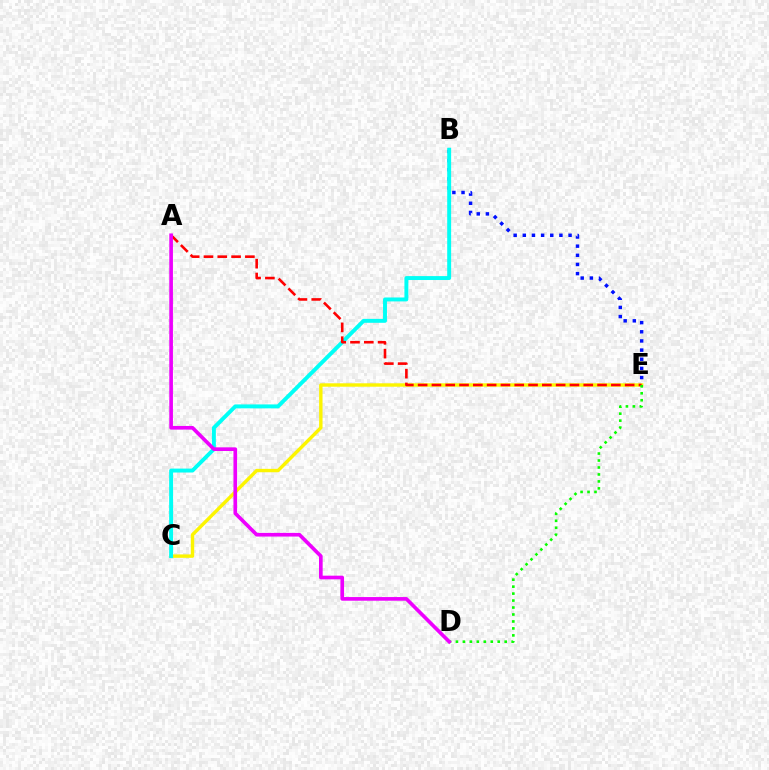{('C', 'E'): [{'color': '#fcf500', 'line_style': 'solid', 'thickness': 2.45}], ('B', 'E'): [{'color': '#0010ff', 'line_style': 'dotted', 'thickness': 2.49}], ('B', 'C'): [{'color': '#00fff6', 'line_style': 'solid', 'thickness': 2.83}], ('A', 'E'): [{'color': '#ff0000', 'line_style': 'dashed', 'thickness': 1.87}], ('D', 'E'): [{'color': '#08ff00', 'line_style': 'dotted', 'thickness': 1.89}], ('A', 'D'): [{'color': '#ee00ff', 'line_style': 'solid', 'thickness': 2.63}]}